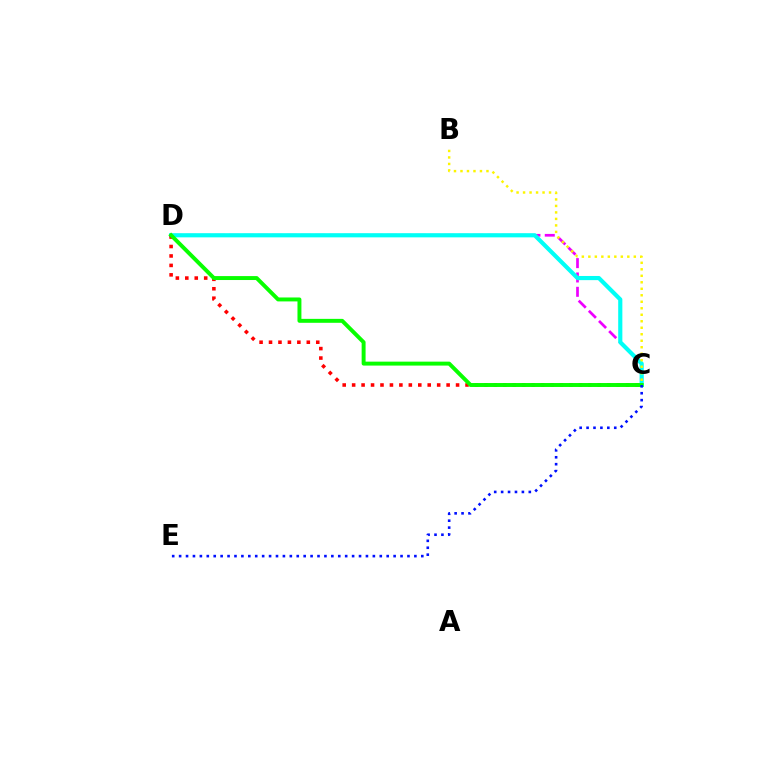{('C', 'D'): [{'color': '#ee00ff', 'line_style': 'dashed', 'thickness': 1.95}, {'color': '#00fff6', 'line_style': 'solid', 'thickness': 2.99}, {'color': '#ff0000', 'line_style': 'dotted', 'thickness': 2.57}, {'color': '#08ff00', 'line_style': 'solid', 'thickness': 2.84}], ('B', 'C'): [{'color': '#fcf500', 'line_style': 'dotted', 'thickness': 1.76}], ('C', 'E'): [{'color': '#0010ff', 'line_style': 'dotted', 'thickness': 1.88}]}